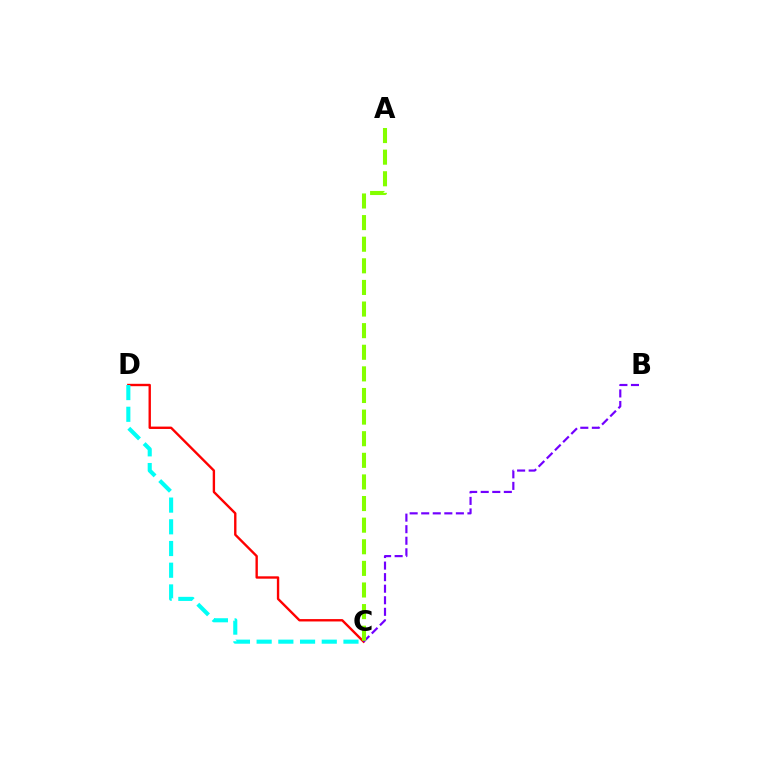{('C', 'D'): [{'color': '#ff0000', 'line_style': 'solid', 'thickness': 1.71}, {'color': '#00fff6', 'line_style': 'dashed', 'thickness': 2.95}], ('B', 'C'): [{'color': '#7200ff', 'line_style': 'dashed', 'thickness': 1.57}], ('A', 'C'): [{'color': '#84ff00', 'line_style': 'dashed', 'thickness': 2.94}]}